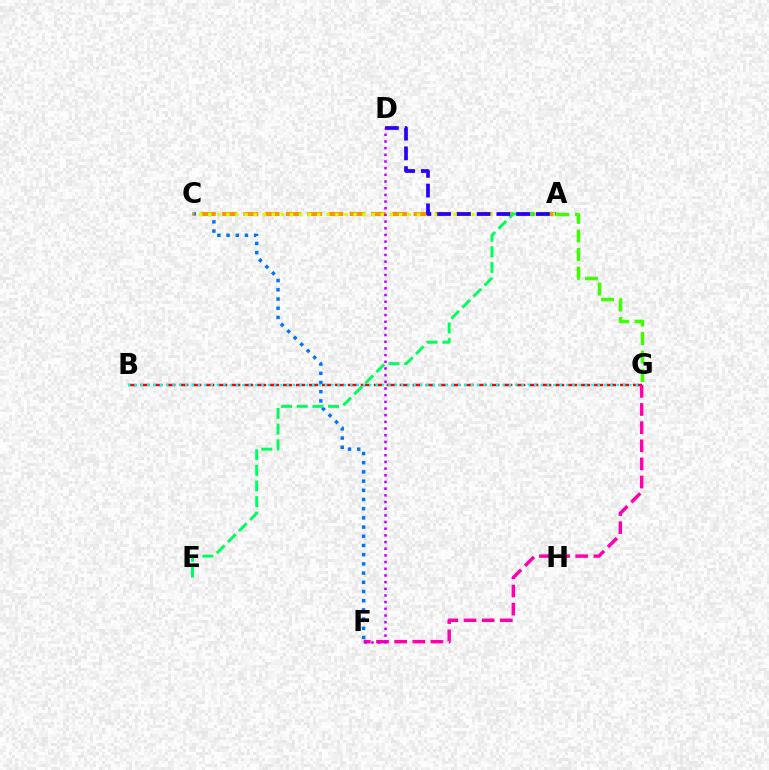{('B', 'G'): [{'color': '#ff0000', 'line_style': 'dashed', 'thickness': 1.76}, {'color': '#00fff6', 'line_style': 'dotted', 'thickness': 1.72}], ('C', 'F'): [{'color': '#0074ff', 'line_style': 'dotted', 'thickness': 2.5}], ('A', 'C'): [{'color': '#ff9400', 'line_style': 'dashed', 'thickness': 2.89}, {'color': '#d1ff00', 'line_style': 'dotted', 'thickness': 2.47}], ('A', 'E'): [{'color': '#00ff5c', 'line_style': 'dashed', 'thickness': 2.13}], ('A', 'G'): [{'color': '#3dff00', 'line_style': 'dashed', 'thickness': 2.51}], ('F', 'G'): [{'color': '#ff00ac', 'line_style': 'dashed', 'thickness': 2.47}], ('A', 'D'): [{'color': '#2500ff', 'line_style': 'dashed', 'thickness': 2.68}], ('D', 'F'): [{'color': '#b900ff', 'line_style': 'dotted', 'thickness': 1.81}]}